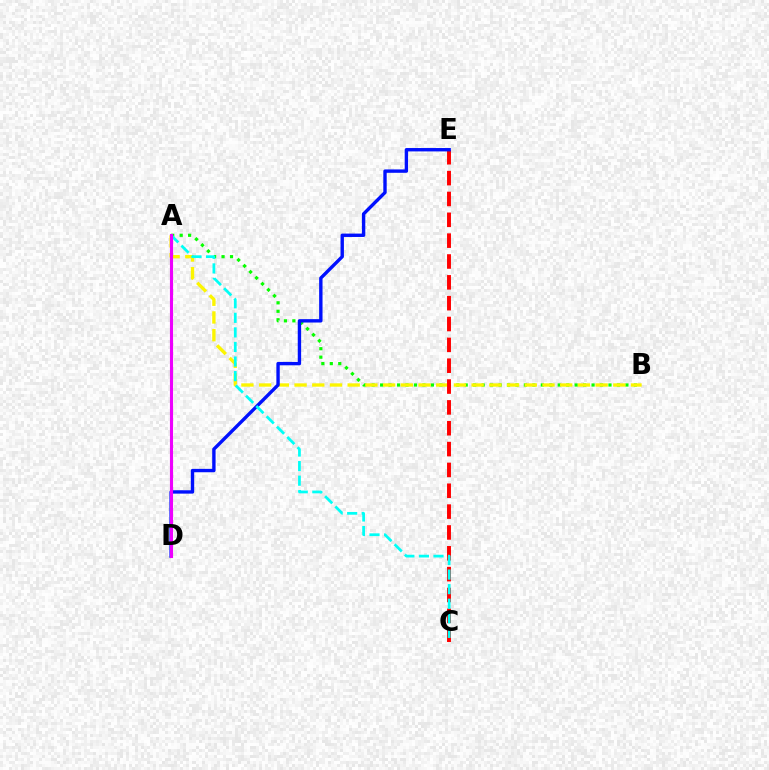{('A', 'B'): [{'color': '#08ff00', 'line_style': 'dotted', 'thickness': 2.3}, {'color': '#fcf500', 'line_style': 'dashed', 'thickness': 2.41}], ('C', 'E'): [{'color': '#ff0000', 'line_style': 'dashed', 'thickness': 2.83}], ('D', 'E'): [{'color': '#0010ff', 'line_style': 'solid', 'thickness': 2.43}], ('A', 'C'): [{'color': '#00fff6', 'line_style': 'dashed', 'thickness': 1.98}], ('A', 'D'): [{'color': '#ee00ff', 'line_style': 'solid', 'thickness': 2.24}]}